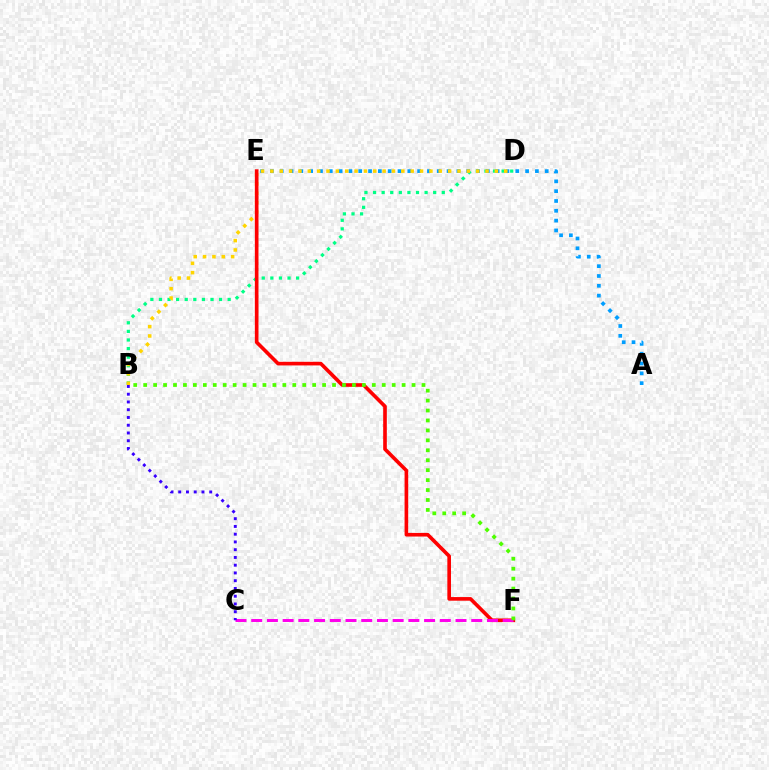{('B', 'D'): [{'color': '#00ff86', 'line_style': 'dotted', 'thickness': 2.33}, {'color': '#ffd500', 'line_style': 'dotted', 'thickness': 2.54}], ('A', 'E'): [{'color': '#009eff', 'line_style': 'dotted', 'thickness': 2.67}], ('E', 'F'): [{'color': '#ff0000', 'line_style': 'solid', 'thickness': 2.62}], ('C', 'F'): [{'color': '#ff00ed', 'line_style': 'dashed', 'thickness': 2.14}], ('B', 'F'): [{'color': '#4fff00', 'line_style': 'dotted', 'thickness': 2.7}], ('B', 'C'): [{'color': '#3700ff', 'line_style': 'dotted', 'thickness': 2.11}]}